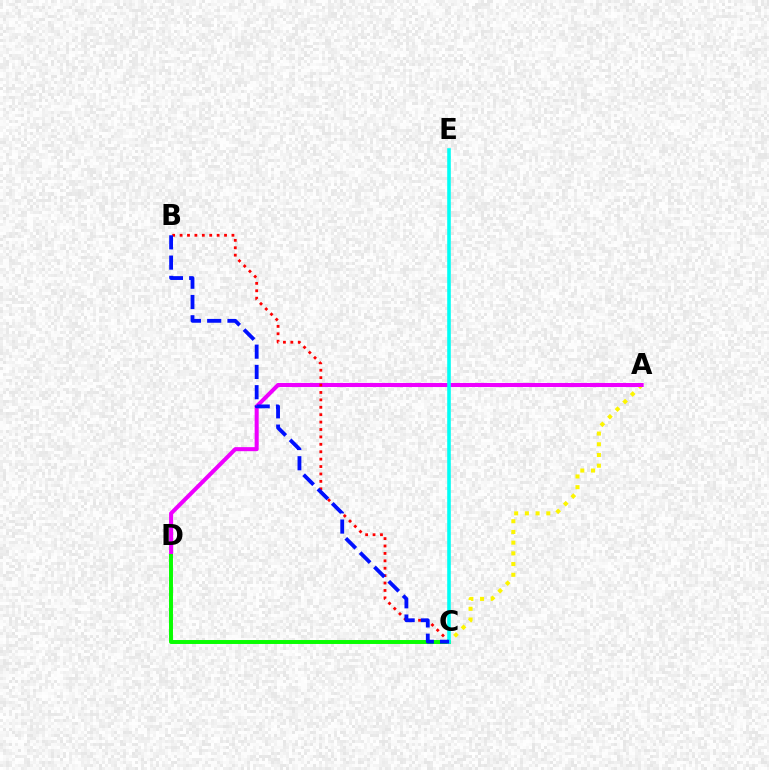{('A', 'C'): [{'color': '#fcf500', 'line_style': 'dotted', 'thickness': 2.91}], ('A', 'D'): [{'color': '#ee00ff', 'line_style': 'solid', 'thickness': 2.91}], ('B', 'C'): [{'color': '#ff0000', 'line_style': 'dotted', 'thickness': 2.01}, {'color': '#0010ff', 'line_style': 'dashed', 'thickness': 2.75}], ('C', 'D'): [{'color': '#08ff00', 'line_style': 'solid', 'thickness': 2.85}], ('C', 'E'): [{'color': '#00fff6', 'line_style': 'solid', 'thickness': 2.58}]}